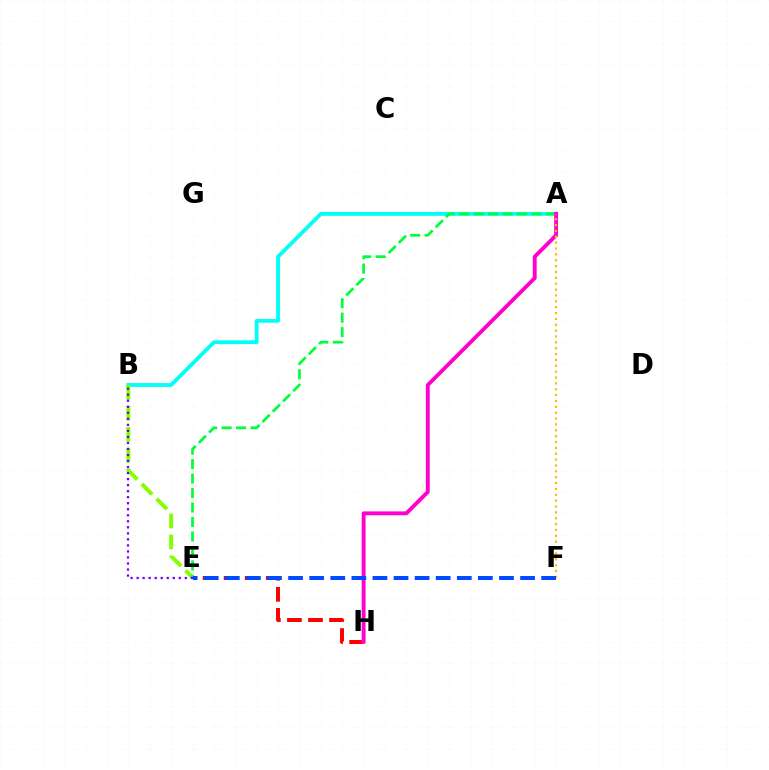{('A', 'B'): [{'color': '#00fff6', 'line_style': 'solid', 'thickness': 2.75}], ('E', 'H'): [{'color': '#ff0000', 'line_style': 'dashed', 'thickness': 2.86}], ('B', 'E'): [{'color': '#84ff00', 'line_style': 'dashed', 'thickness': 2.84}, {'color': '#7200ff', 'line_style': 'dotted', 'thickness': 1.64}], ('A', 'E'): [{'color': '#00ff39', 'line_style': 'dashed', 'thickness': 1.97}], ('A', 'H'): [{'color': '#ff00cf', 'line_style': 'solid', 'thickness': 2.79}], ('A', 'F'): [{'color': '#ffbd00', 'line_style': 'dotted', 'thickness': 1.59}], ('E', 'F'): [{'color': '#004bff', 'line_style': 'dashed', 'thickness': 2.86}]}